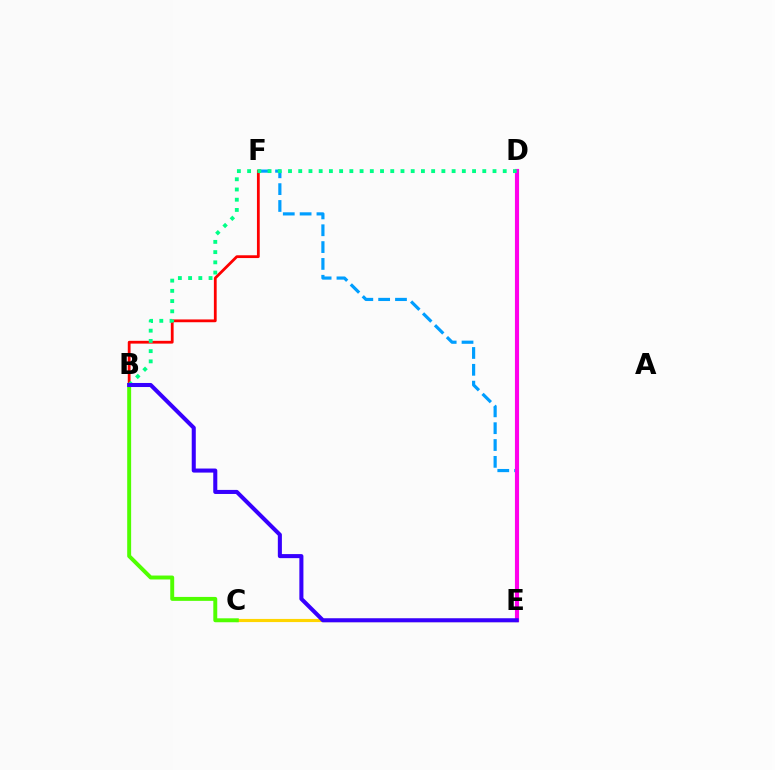{('C', 'E'): [{'color': '#ffd500', 'line_style': 'solid', 'thickness': 2.26}], ('E', 'F'): [{'color': '#009eff', 'line_style': 'dashed', 'thickness': 2.29}], ('D', 'E'): [{'color': '#ff00ed', 'line_style': 'solid', 'thickness': 2.97}], ('B', 'F'): [{'color': '#ff0000', 'line_style': 'solid', 'thickness': 2.0}], ('B', 'D'): [{'color': '#00ff86', 'line_style': 'dotted', 'thickness': 2.78}], ('B', 'C'): [{'color': '#4fff00', 'line_style': 'solid', 'thickness': 2.83}], ('B', 'E'): [{'color': '#3700ff', 'line_style': 'solid', 'thickness': 2.92}]}